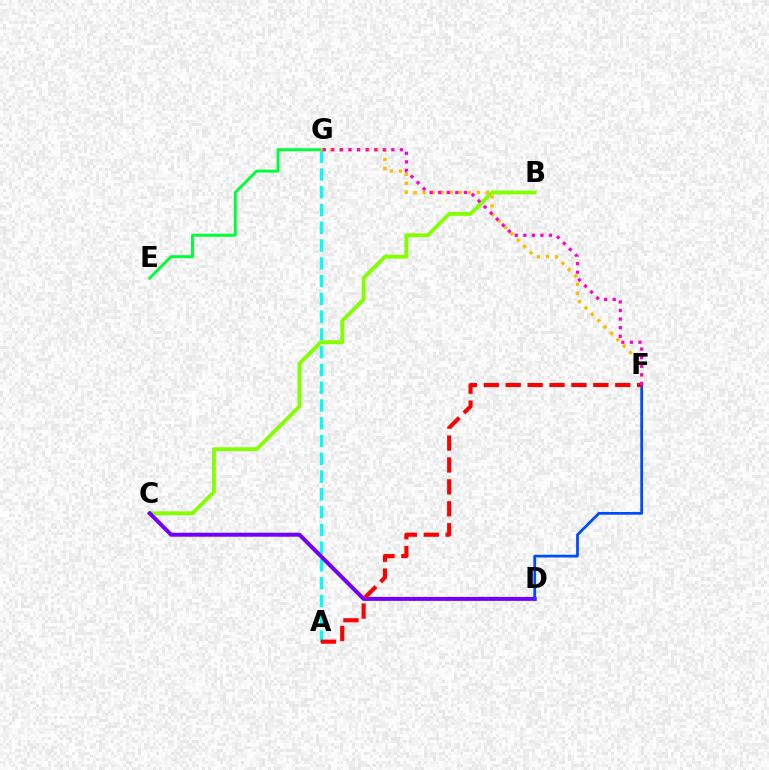{('E', 'G'): [{'color': '#00ff39', 'line_style': 'solid', 'thickness': 2.14}], ('A', 'G'): [{'color': '#00fff6', 'line_style': 'dashed', 'thickness': 2.41}], ('B', 'C'): [{'color': '#84ff00', 'line_style': 'solid', 'thickness': 2.78}], ('C', 'D'): [{'color': '#7200ff', 'line_style': 'solid', 'thickness': 2.87}], ('D', 'F'): [{'color': '#004bff', 'line_style': 'solid', 'thickness': 1.98}], ('F', 'G'): [{'color': '#ffbd00', 'line_style': 'dotted', 'thickness': 2.45}, {'color': '#ff00cf', 'line_style': 'dotted', 'thickness': 2.33}], ('A', 'F'): [{'color': '#ff0000', 'line_style': 'dashed', 'thickness': 2.98}]}